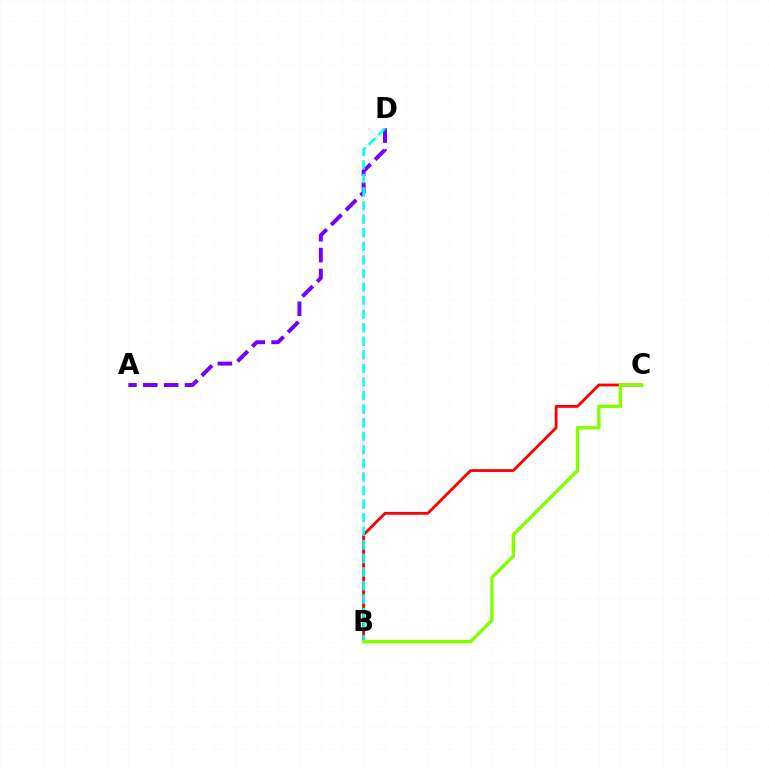{('B', 'C'): [{'color': '#ff0000', 'line_style': 'solid', 'thickness': 2.03}, {'color': '#84ff00', 'line_style': 'solid', 'thickness': 2.43}], ('A', 'D'): [{'color': '#7200ff', 'line_style': 'dashed', 'thickness': 2.83}], ('B', 'D'): [{'color': '#00fff6', 'line_style': 'dashed', 'thickness': 1.84}]}